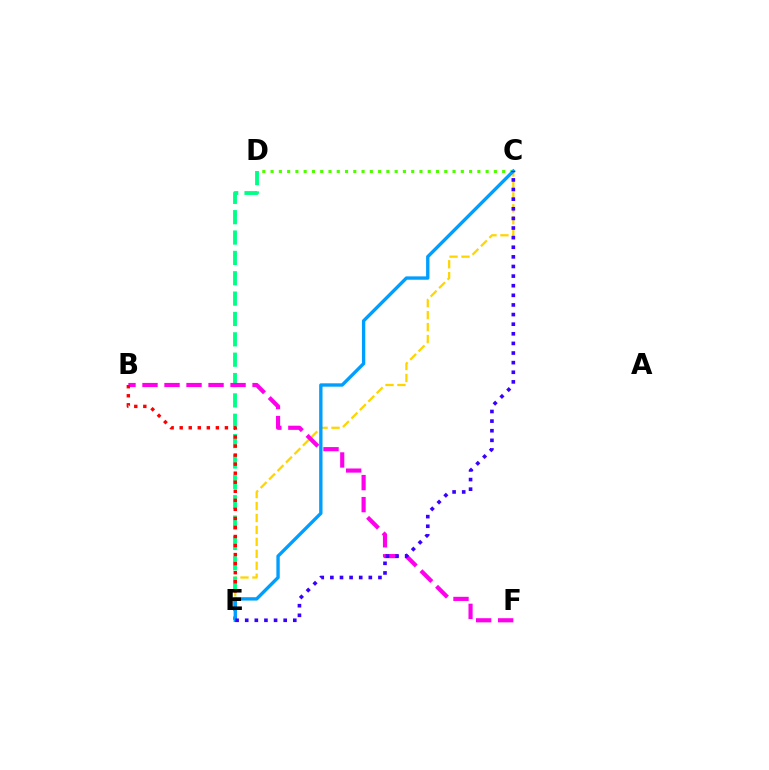{('C', 'E'): [{'color': '#ffd500', 'line_style': 'dashed', 'thickness': 1.62}, {'color': '#009eff', 'line_style': 'solid', 'thickness': 2.42}, {'color': '#3700ff', 'line_style': 'dotted', 'thickness': 2.61}], ('D', 'E'): [{'color': '#00ff86', 'line_style': 'dashed', 'thickness': 2.77}], ('B', 'F'): [{'color': '#ff00ed', 'line_style': 'dashed', 'thickness': 2.99}], ('C', 'D'): [{'color': '#4fff00', 'line_style': 'dotted', 'thickness': 2.25}], ('B', 'E'): [{'color': '#ff0000', 'line_style': 'dotted', 'thickness': 2.46}]}